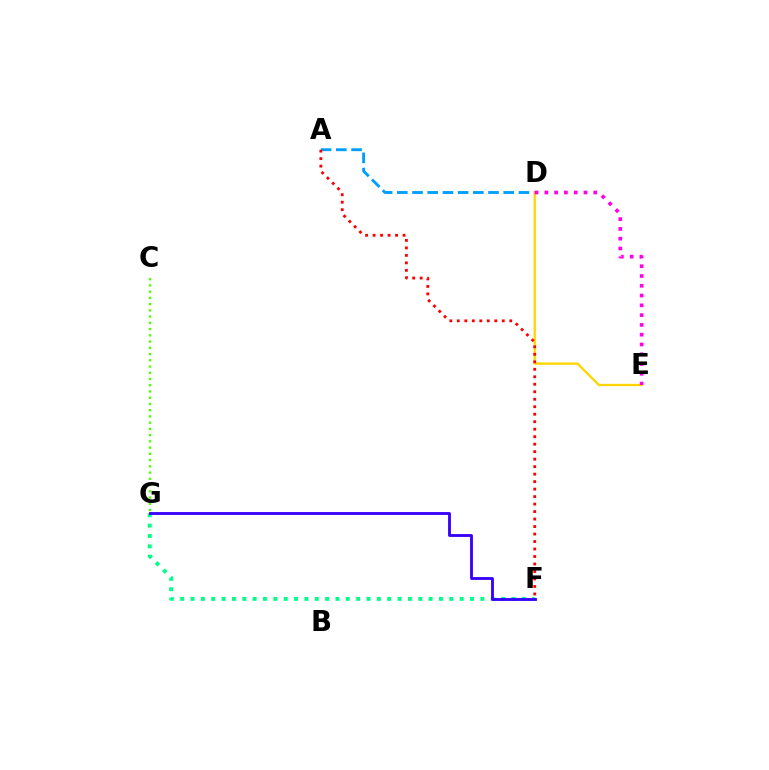{('F', 'G'): [{'color': '#00ff86', 'line_style': 'dotted', 'thickness': 2.81}, {'color': '#3700ff', 'line_style': 'solid', 'thickness': 2.05}], ('A', 'D'): [{'color': '#009eff', 'line_style': 'dashed', 'thickness': 2.07}], ('C', 'G'): [{'color': '#4fff00', 'line_style': 'dotted', 'thickness': 1.7}], ('D', 'E'): [{'color': '#ffd500', 'line_style': 'solid', 'thickness': 1.68}, {'color': '#ff00ed', 'line_style': 'dotted', 'thickness': 2.66}], ('A', 'F'): [{'color': '#ff0000', 'line_style': 'dotted', 'thickness': 2.03}]}